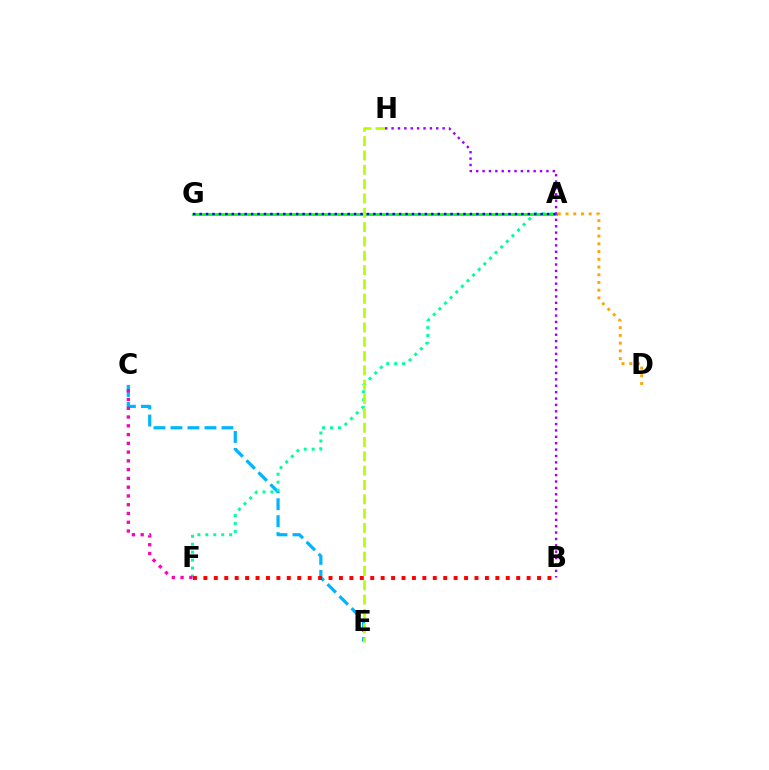{('C', 'E'): [{'color': '#00b5ff', 'line_style': 'dashed', 'thickness': 2.31}], ('A', 'F'): [{'color': '#00ff9d', 'line_style': 'dotted', 'thickness': 2.16}], ('A', 'D'): [{'color': '#ffa500', 'line_style': 'dotted', 'thickness': 2.1}], ('A', 'G'): [{'color': '#08ff00', 'line_style': 'solid', 'thickness': 2.03}, {'color': '#0010ff', 'line_style': 'dotted', 'thickness': 1.75}], ('E', 'H'): [{'color': '#b3ff00', 'line_style': 'dashed', 'thickness': 1.95}], ('B', 'H'): [{'color': '#9b00ff', 'line_style': 'dotted', 'thickness': 1.73}], ('C', 'F'): [{'color': '#ff00bd', 'line_style': 'dotted', 'thickness': 2.38}], ('B', 'F'): [{'color': '#ff0000', 'line_style': 'dotted', 'thickness': 2.83}]}